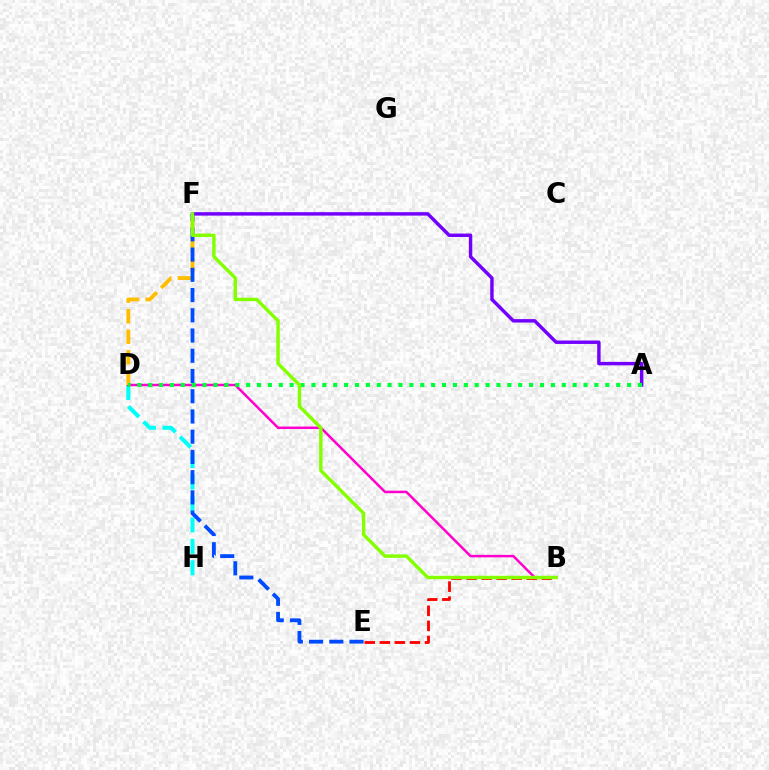{('D', 'H'): [{'color': '#00fff6', 'line_style': 'dashed', 'thickness': 2.91}], ('B', 'D'): [{'color': '#ff00cf', 'line_style': 'solid', 'thickness': 1.8}], ('D', 'F'): [{'color': '#ffbd00', 'line_style': 'dashed', 'thickness': 2.79}], ('A', 'F'): [{'color': '#7200ff', 'line_style': 'solid', 'thickness': 2.47}], ('E', 'F'): [{'color': '#004bff', 'line_style': 'dashed', 'thickness': 2.75}], ('B', 'E'): [{'color': '#ff0000', 'line_style': 'dashed', 'thickness': 2.05}], ('A', 'D'): [{'color': '#00ff39', 'line_style': 'dotted', 'thickness': 2.96}], ('B', 'F'): [{'color': '#84ff00', 'line_style': 'solid', 'thickness': 2.46}]}